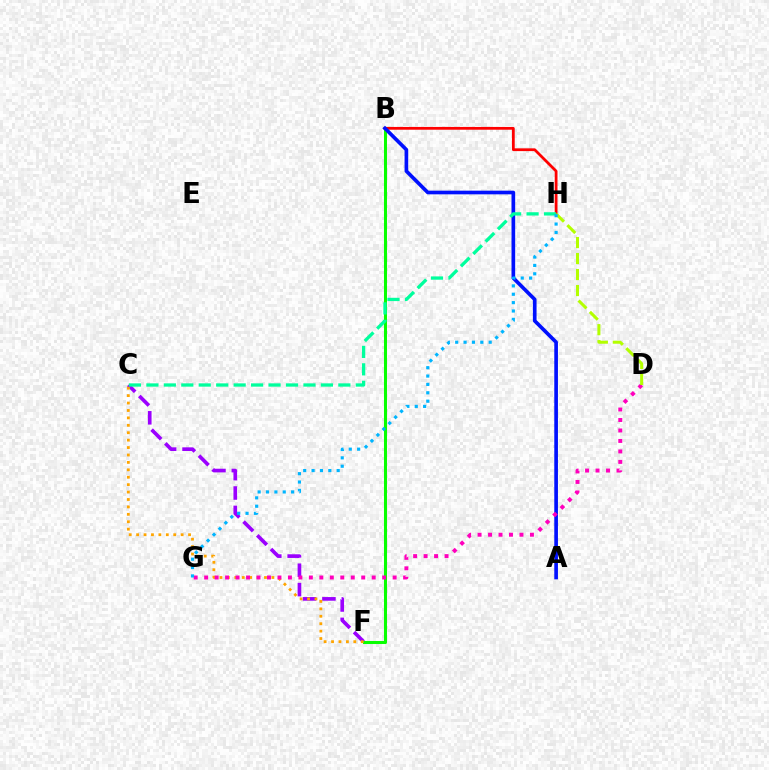{('C', 'F'): [{'color': '#9b00ff', 'line_style': 'dashed', 'thickness': 2.63}, {'color': '#ffa500', 'line_style': 'dotted', 'thickness': 2.02}], ('B', 'F'): [{'color': '#08ff00', 'line_style': 'solid', 'thickness': 2.19}], ('B', 'H'): [{'color': '#ff0000', 'line_style': 'solid', 'thickness': 1.99}], ('A', 'B'): [{'color': '#0010ff', 'line_style': 'solid', 'thickness': 2.64}], ('D', 'G'): [{'color': '#ff00bd', 'line_style': 'dotted', 'thickness': 2.85}], ('D', 'H'): [{'color': '#b3ff00', 'line_style': 'dashed', 'thickness': 2.17}], ('C', 'H'): [{'color': '#00ff9d', 'line_style': 'dashed', 'thickness': 2.37}], ('G', 'H'): [{'color': '#00b5ff', 'line_style': 'dotted', 'thickness': 2.27}]}